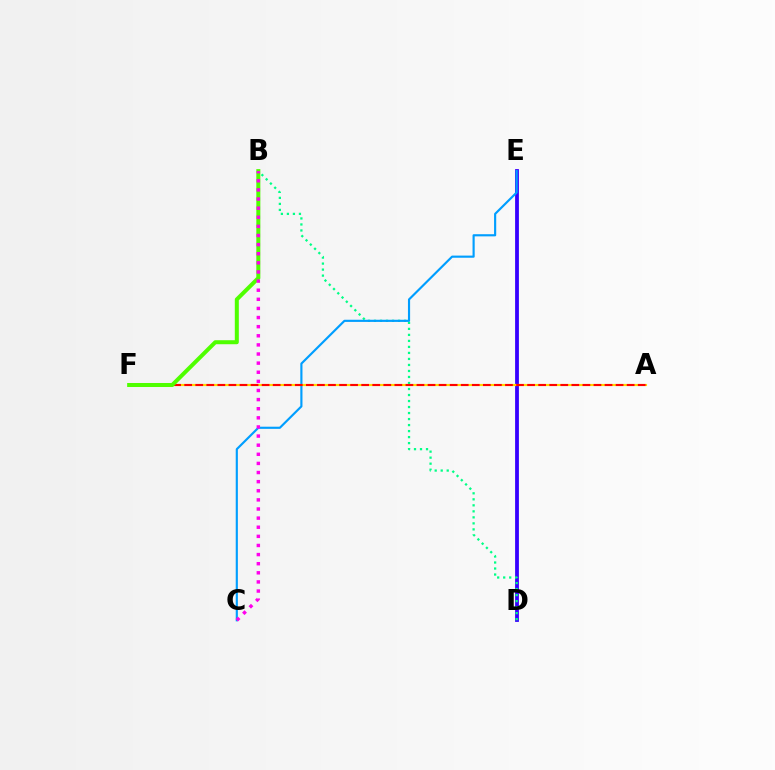{('D', 'E'): [{'color': '#3700ff', 'line_style': 'solid', 'thickness': 2.73}], ('B', 'D'): [{'color': '#00ff86', 'line_style': 'dotted', 'thickness': 1.63}], ('C', 'E'): [{'color': '#009eff', 'line_style': 'solid', 'thickness': 1.55}], ('A', 'F'): [{'color': '#ffd500', 'line_style': 'solid', 'thickness': 1.54}, {'color': '#ff0000', 'line_style': 'dashed', 'thickness': 1.5}], ('B', 'F'): [{'color': '#4fff00', 'line_style': 'solid', 'thickness': 2.89}], ('B', 'C'): [{'color': '#ff00ed', 'line_style': 'dotted', 'thickness': 2.48}]}